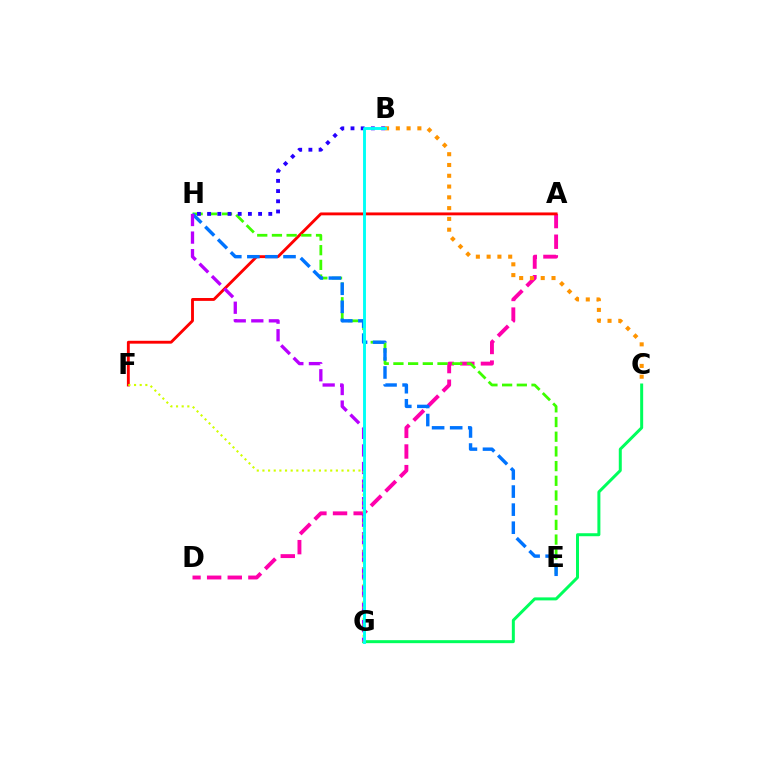{('A', 'D'): [{'color': '#ff00ac', 'line_style': 'dashed', 'thickness': 2.8}], ('A', 'F'): [{'color': '#ff0000', 'line_style': 'solid', 'thickness': 2.07}], ('C', 'G'): [{'color': '#00ff5c', 'line_style': 'solid', 'thickness': 2.16}], ('E', 'H'): [{'color': '#3dff00', 'line_style': 'dashed', 'thickness': 2.0}, {'color': '#0074ff', 'line_style': 'dashed', 'thickness': 2.45}], ('B', 'C'): [{'color': '#ff9400', 'line_style': 'dotted', 'thickness': 2.93}], ('B', 'H'): [{'color': '#2500ff', 'line_style': 'dotted', 'thickness': 2.77}], ('G', 'H'): [{'color': '#b900ff', 'line_style': 'dashed', 'thickness': 2.39}], ('F', 'G'): [{'color': '#d1ff00', 'line_style': 'dotted', 'thickness': 1.53}], ('B', 'G'): [{'color': '#00fff6', 'line_style': 'solid', 'thickness': 2.08}]}